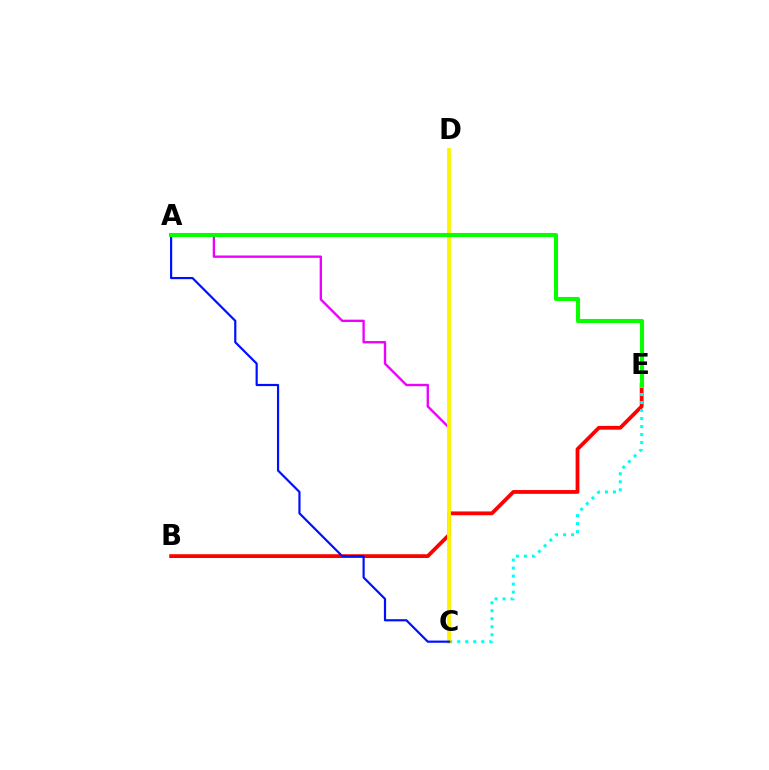{('B', 'E'): [{'color': '#ff0000', 'line_style': 'solid', 'thickness': 2.73}], ('C', 'E'): [{'color': '#00fff6', 'line_style': 'dotted', 'thickness': 2.18}], ('A', 'C'): [{'color': '#ee00ff', 'line_style': 'solid', 'thickness': 1.7}, {'color': '#0010ff', 'line_style': 'solid', 'thickness': 1.58}], ('C', 'D'): [{'color': '#fcf500', 'line_style': 'solid', 'thickness': 2.78}], ('A', 'E'): [{'color': '#08ff00', 'line_style': 'solid', 'thickness': 2.95}]}